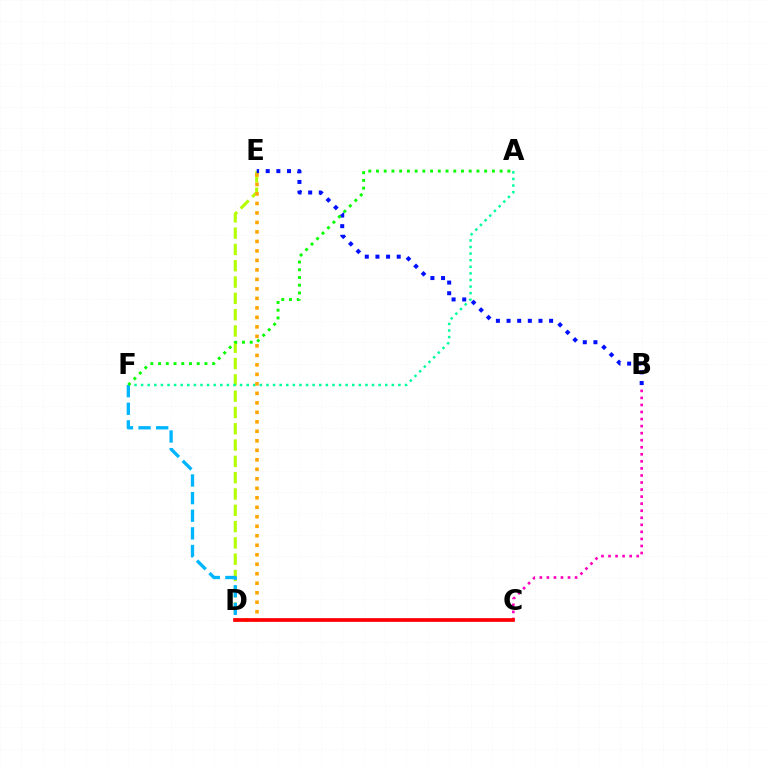{('D', 'E'): [{'color': '#b3ff00', 'line_style': 'dashed', 'thickness': 2.21}, {'color': '#ffa500', 'line_style': 'dotted', 'thickness': 2.58}], ('C', 'D'): [{'color': '#9b00ff', 'line_style': 'solid', 'thickness': 1.72}, {'color': '#ff0000', 'line_style': 'solid', 'thickness': 2.63}], ('A', 'F'): [{'color': '#00ff9d', 'line_style': 'dotted', 'thickness': 1.79}, {'color': '#08ff00', 'line_style': 'dotted', 'thickness': 2.1}], ('B', 'C'): [{'color': '#ff00bd', 'line_style': 'dotted', 'thickness': 1.92}], ('D', 'F'): [{'color': '#00b5ff', 'line_style': 'dashed', 'thickness': 2.39}], ('B', 'E'): [{'color': '#0010ff', 'line_style': 'dotted', 'thickness': 2.89}]}